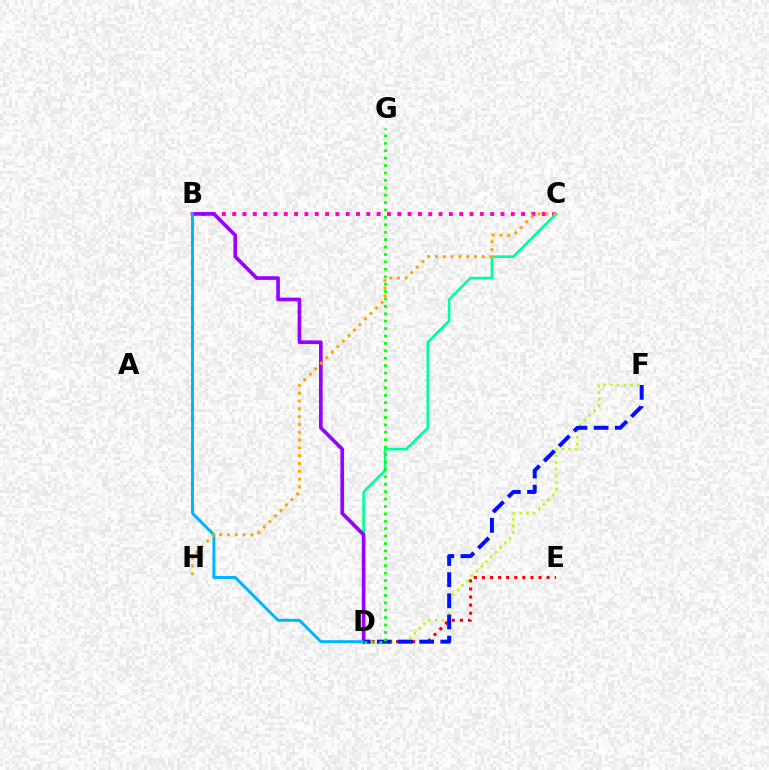{('D', 'F'): [{'color': '#b3ff00', 'line_style': 'dotted', 'thickness': 1.82}, {'color': '#0010ff', 'line_style': 'dashed', 'thickness': 2.87}], ('B', 'C'): [{'color': '#ff00bd', 'line_style': 'dotted', 'thickness': 2.8}], ('C', 'D'): [{'color': '#00ff9d', 'line_style': 'solid', 'thickness': 1.9}], ('D', 'E'): [{'color': '#ff0000', 'line_style': 'dotted', 'thickness': 2.2}], ('B', 'D'): [{'color': '#9b00ff', 'line_style': 'solid', 'thickness': 2.65}, {'color': '#00b5ff', 'line_style': 'solid', 'thickness': 2.13}], ('C', 'H'): [{'color': '#ffa500', 'line_style': 'dotted', 'thickness': 2.12}], ('D', 'G'): [{'color': '#08ff00', 'line_style': 'dotted', 'thickness': 2.01}]}